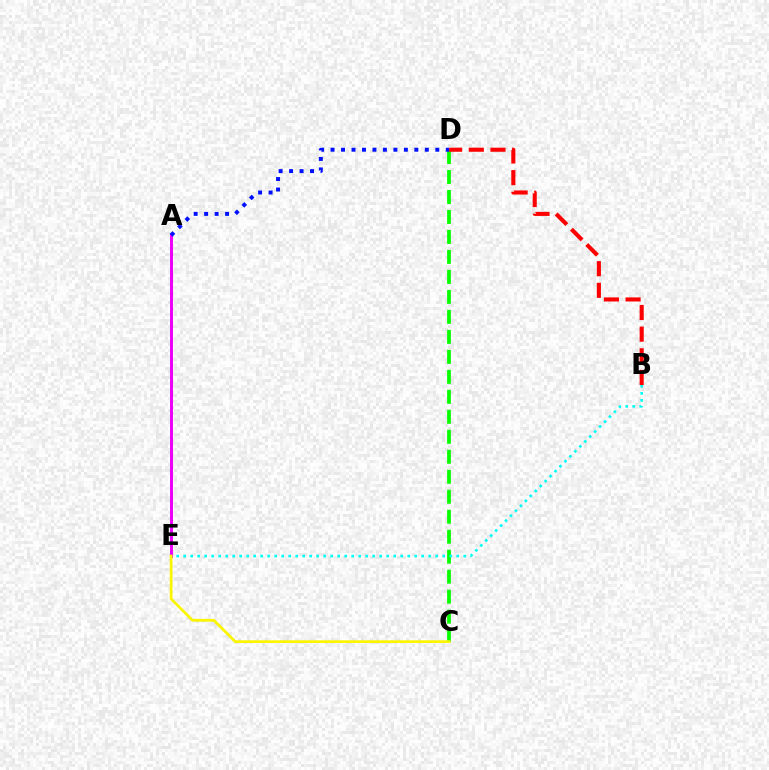{('A', 'E'): [{'color': '#ee00ff', 'line_style': 'solid', 'thickness': 2.15}], ('C', 'D'): [{'color': '#08ff00', 'line_style': 'dashed', 'thickness': 2.72}], ('A', 'D'): [{'color': '#0010ff', 'line_style': 'dotted', 'thickness': 2.85}], ('B', 'E'): [{'color': '#00fff6', 'line_style': 'dotted', 'thickness': 1.9}], ('B', 'D'): [{'color': '#ff0000', 'line_style': 'dashed', 'thickness': 2.94}], ('C', 'E'): [{'color': '#fcf500', 'line_style': 'solid', 'thickness': 1.98}]}